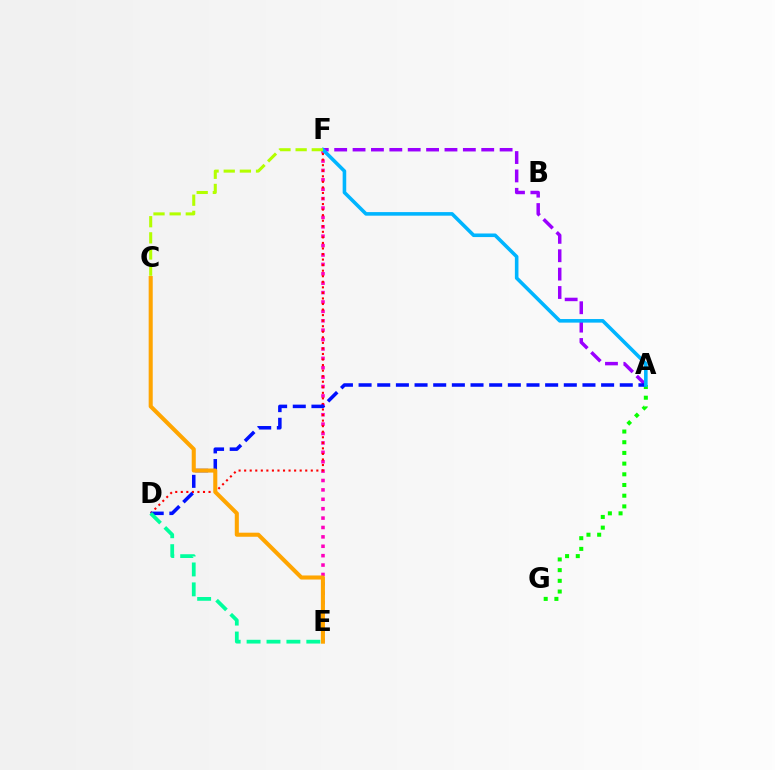{('A', 'G'): [{'color': '#08ff00', 'line_style': 'dotted', 'thickness': 2.91}], ('E', 'F'): [{'color': '#ff00bd', 'line_style': 'dotted', 'thickness': 2.55}], ('D', 'F'): [{'color': '#ff0000', 'line_style': 'dotted', 'thickness': 1.51}], ('A', 'F'): [{'color': '#9b00ff', 'line_style': 'dashed', 'thickness': 2.5}, {'color': '#00b5ff', 'line_style': 'solid', 'thickness': 2.58}], ('A', 'D'): [{'color': '#0010ff', 'line_style': 'dashed', 'thickness': 2.53}], ('D', 'E'): [{'color': '#00ff9d', 'line_style': 'dashed', 'thickness': 2.71}], ('C', 'F'): [{'color': '#b3ff00', 'line_style': 'dashed', 'thickness': 2.19}], ('C', 'E'): [{'color': '#ffa500', 'line_style': 'solid', 'thickness': 2.92}]}